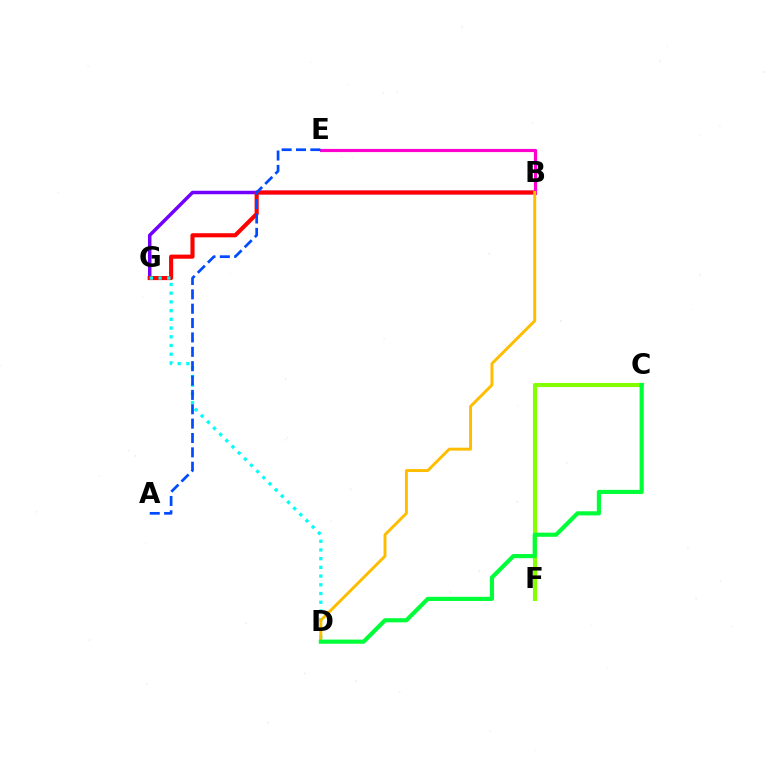{('B', 'G'): [{'color': '#7200ff', 'line_style': 'solid', 'thickness': 2.51}, {'color': '#ff0000', 'line_style': 'solid', 'thickness': 2.96}], ('C', 'F'): [{'color': '#84ff00', 'line_style': 'solid', 'thickness': 2.95}], ('D', 'G'): [{'color': '#00fff6', 'line_style': 'dotted', 'thickness': 2.37}], ('B', 'E'): [{'color': '#ff00cf', 'line_style': 'solid', 'thickness': 2.29}], ('B', 'D'): [{'color': '#ffbd00', 'line_style': 'solid', 'thickness': 2.12}], ('C', 'D'): [{'color': '#00ff39', 'line_style': 'solid', 'thickness': 2.99}], ('A', 'E'): [{'color': '#004bff', 'line_style': 'dashed', 'thickness': 1.95}]}